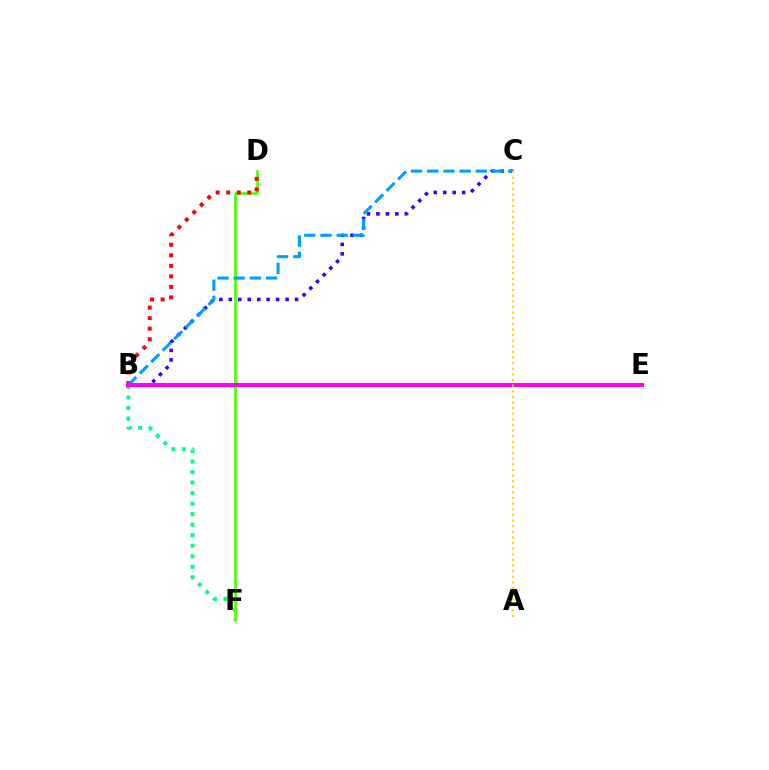{('B', 'F'): [{'color': '#00ff86', 'line_style': 'dotted', 'thickness': 2.86}], ('D', 'F'): [{'color': '#4fff00', 'line_style': 'solid', 'thickness': 1.93}], ('B', 'C'): [{'color': '#3700ff', 'line_style': 'dotted', 'thickness': 2.57}, {'color': '#009eff', 'line_style': 'dashed', 'thickness': 2.2}], ('B', 'D'): [{'color': '#ff0000', 'line_style': 'dotted', 'thickness': 2.86}], ('B', 'E'): [{'color': '#ff00ed', 'line_style': 'solid', 'thickness': 2.93}], ('A', 'C'): [{'color': '#ffd500', 'line_style': 'dotted', 'thickness': 1.53}]}